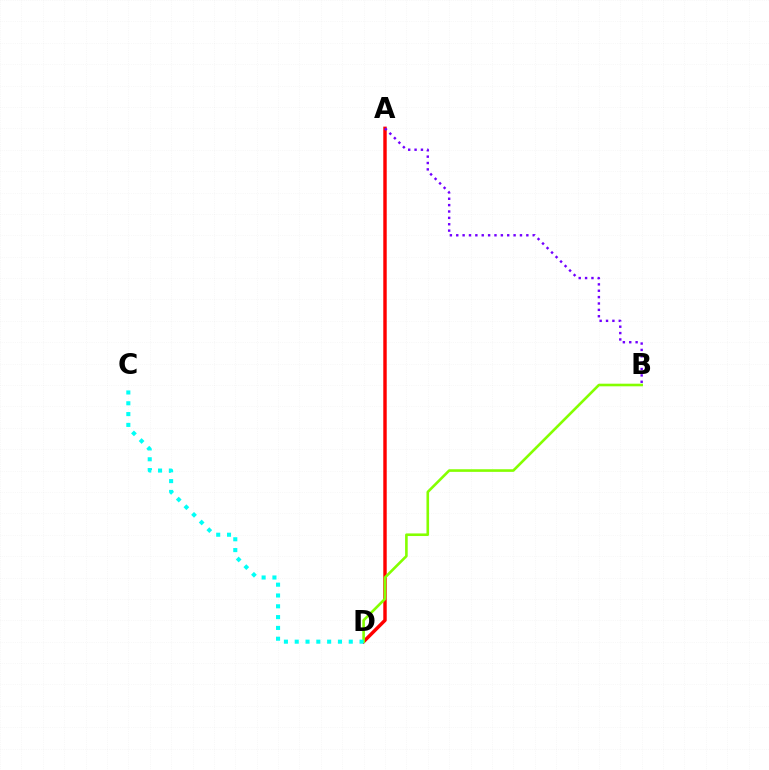{('A', 'D'): [{'color': '#ff0000', 'line_style': 'solid', 'thickness': 2.47}], ('B', 'D'): [{'color': '#84ff00', 'line_style': 'solid', 'thickness': 1.88}], ('C', 'D'): [{'color': '#00fff6', 'line_style': 'dotted', 'thickness': 2.94}], ('A', 'B'): [{'color': '#7200ff', 'line_style': 'dotted', 'thickness': 1.73}]}